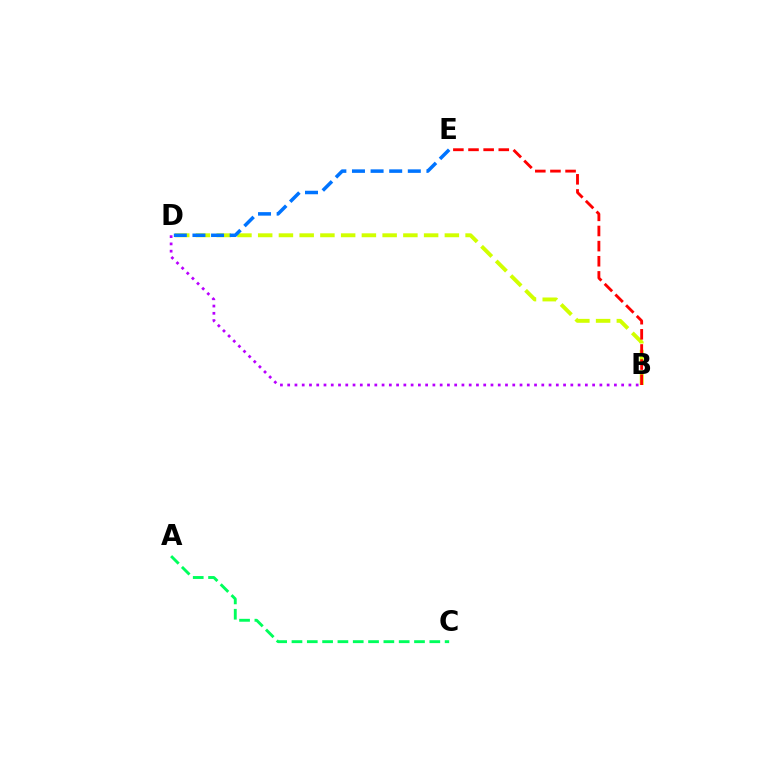{('B', 'D'): [{'color': '#d1ff00', 'line_style': 'dashed', 'thickness': 2.82}, {'color': '#b900ff', 'line_style': 'dotted', 'thickness': 1.97}], ('B', 'E'): [{'color': '#ff0000', 'line_style': 'dashed', 'thickness': 2.06}], ('D', 'E'): [{'color': '#0074ff', 'line_style': 'dashed', 'thickness': 2.53}], ('A', 'C'): [{'color': '#00ff5c', 'line_style': 'dashed', 'thickness': 2.08}]}